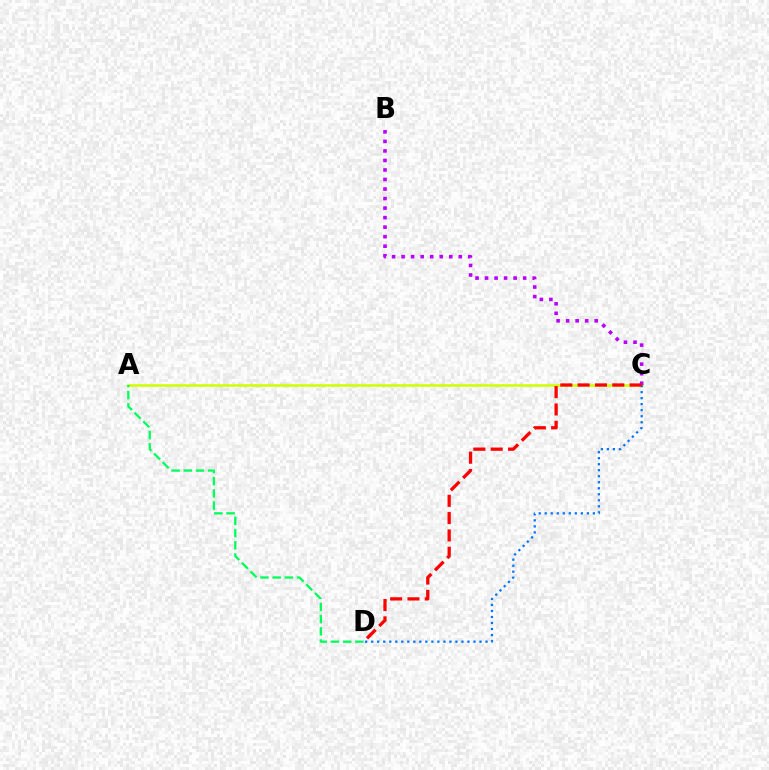{('A', 'C'): [{'color': '#d1ff00', 'line_style': 'solid', 'thickness': 1.85}], ('C', 'D'): [{'color': '#0074ff', 'line_style': 'dotted', 'thickness': 1.63}, {'color': '#ff0000', 'line_style': 'dashed', 'thickness': 2.35}], ('A', 'D'): [{'color': '#00ff5c', 'line_style': 'dashed', 'thickness': 1.66}], ('B', 'C'): [{'color': '#b900ff', 'line_style': 'dotted', 'thickness': 2.59}]}